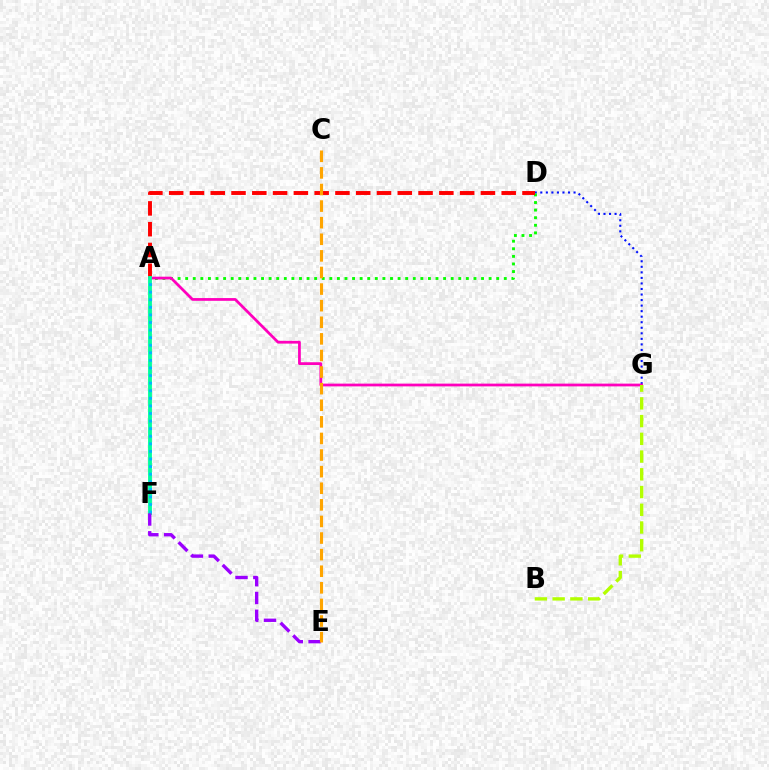{('D', 'G'): [{'color': '#0010ff', 'line_style': 'dotted', 'thickness': 1.51}], ('A', 'D'): [{'color': '#08ff00', 'line_style': 'dotted', 'thickness': 2.06}, {'color': '#ff0000', 'line_style': 'dashed', 'thickness': 2.82}], ('A', 'G'): [{'color': '#ff00bd', 'line_style': 'solid', 'thickness': 1.98}], ('A', 'F'): [{'color': '#00ff9d', 'line_style': 'solid', 'thickness': 2.76}, {'color': '#00b5ff', 'line_style': 'dotted', 'thickness': 2.06}], ('B', 'G'): [{'color': '#b3ff00', 'line_style': 'dashed', 'thickness': 2.41}], ('E', 'F'): [{'color': '#9b00ff', 'line_style': 'dashed', 'thickness': 2.42}], ('C', 'E'): [{'color': '#ffa500', 'line_style': 'dashed', 'thickness': 2.25}]}